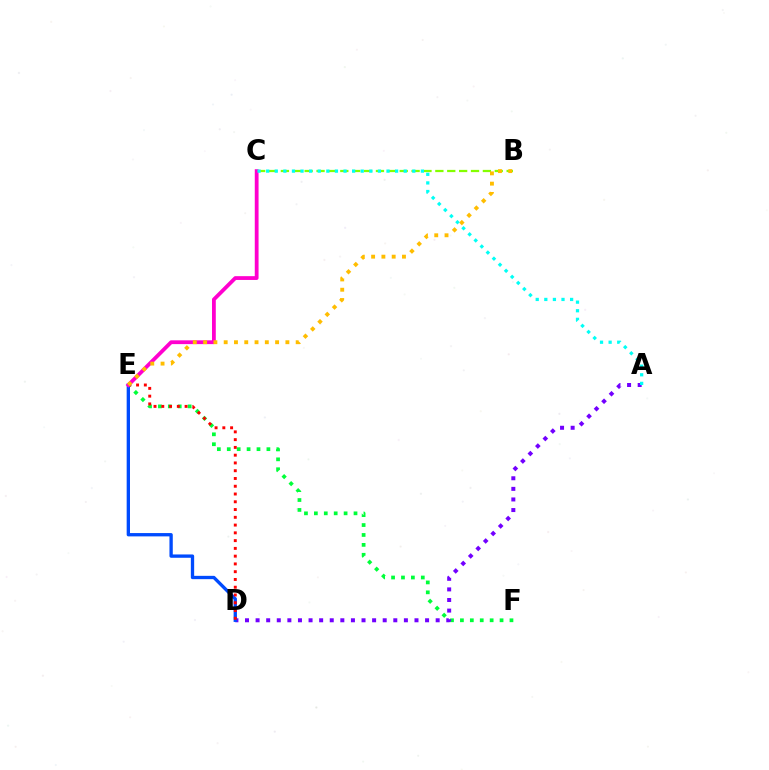{('E', 'F'): [{'color': '#00ff39', 'line_style': 'dotted', 'thickness': 2.69}], ('B', 'C'): [{'color': '#84ff00', 'line_style': 'dashed', 'thickness': 1.61}], ('A', 'D'): [{'color': '#7200ff', 'line_style': 'dotted', 'thickness': 2.88}], ('D', 'E'): [{'color': '#004bff', 'line_style': 'solid', 'thickness': 2.39}, {'color': '#ff0000', 'line_style': 'dotted', 'thickness': 2.11}], ('C', 'E'): [{'color': '#ff00cf', 'line_style': 'solid', 'thickness': 2.73}], ('B', 'E'): [{'color': '#ffbd00', 'line_style': 'dotted', 'thickness': 2.79}], ('A', 'C'): [{'color': '#00fff6', 'line_style': 'dotted', 'thickness': 2.34}]}